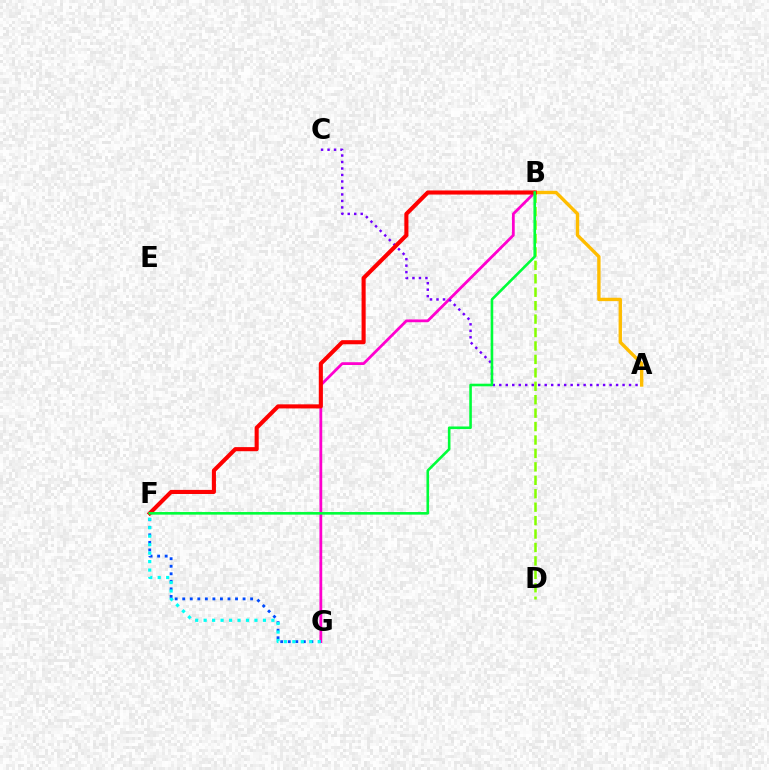{('B', 'G'): [{'color': '#ff00cf', 'line_style': 'solid', 'thickness': 2.01}], ('A', 'B'): [{'color': '#ffbd00', 'line_style': 'solid', 'thickness': 2.43}], ('F', 'G'): [{'color': '#004bff', 'line_style': 'dotted', 'thickness': 2.05}, {'color': '#00fff6', 'line_style': 'dotted', 'thickness': 2.3}], ('B', 'D'): [{'color': '#84ff00', 'line_style': 'dashed', 'thickness': 1.83}], ('A', 'C'): [{'color': '#7200ff', 'line_style': 'dotted', 'thickness': 1.76}], ('B', 'F'): [{'color': '#ff0000', 'line_style': 'solid', 'thickness': 2.95}, {'color': '#00ff39', 'line_style': 'solid', 'thickness': 1.87}]}